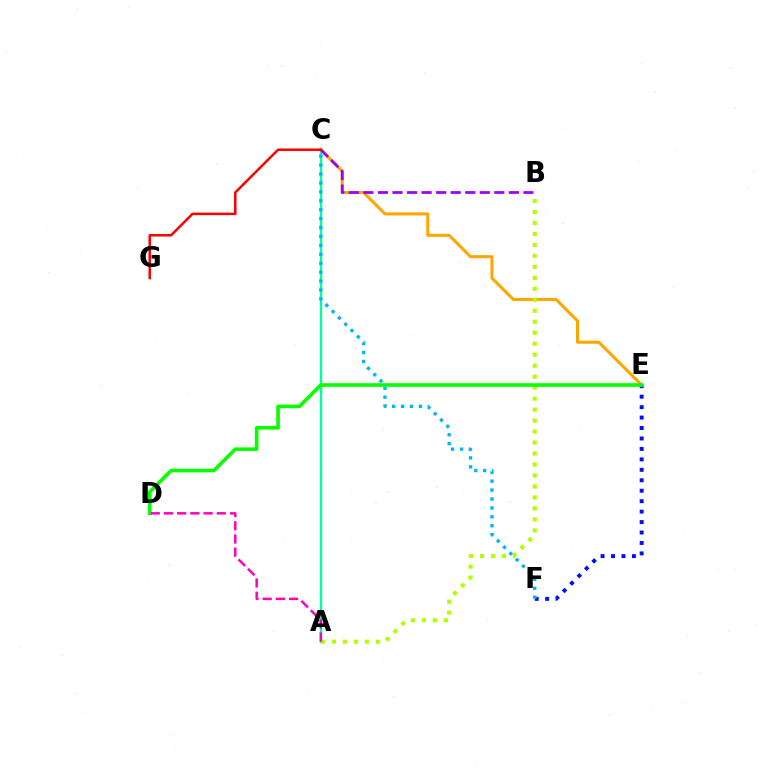{('E', 'F'): [{'color': '#0010ff', 'line_style': 'dotted', 'thickness': 2.84}], ('A', 'C'): [{'color': '#00ff9d', 'line_style': 'solid', 'thickness': 1.73}], ('C', 'E'): [{'color': '#ffa500', 'line_style': 'solid', 'thickness': 2.18}], ('C', 'F'): [{'color': '#00b5ff', 'line_style': 'dotted', 'thickness': 2.42}], ('B', 'C'): [{'color': '#9b00ff', 'line_style': 'dashed', 'thickness': 1.98}], ('A', 'B'): [{'color': '#b3ff00', 'line_style': 'dotted', 'thickness': 2.98}], ('D', 'E'): [{'color': '#08ff00', 'line_style': 'solid', 'thickness': 2.6}], ('A', 'D'): [{'color': '#ff00bd', 'line_style': 'dashed', 'thickness': 1.8}], ('C', 'G'): [{'color': '#ff0000', 'line_style': 'solid', 'thickness': 1.8}]}